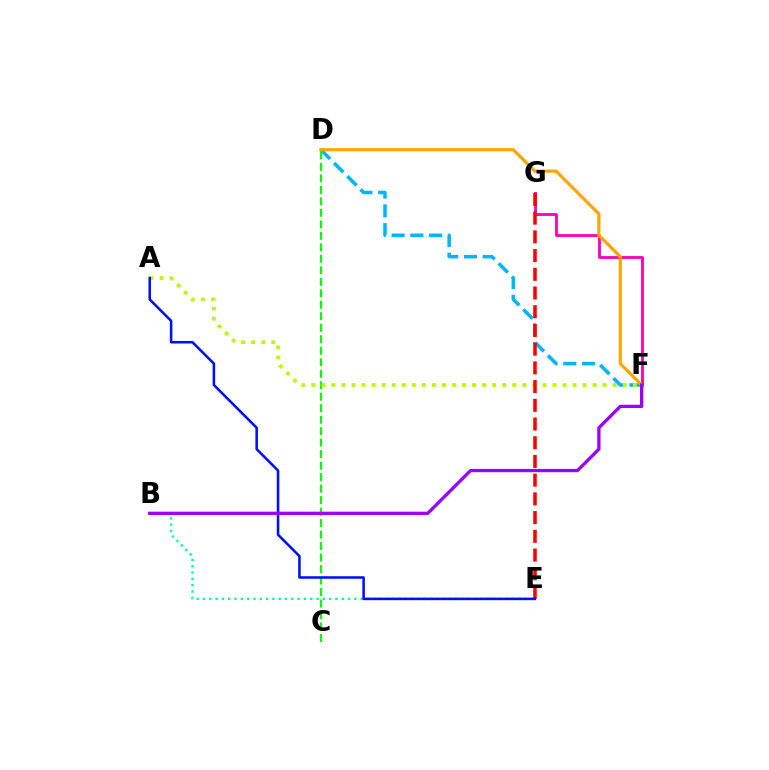{('D', 'F'): [{'color': '#00b5ff', 'line_style': 'dashed', 'thickness': 2.55}, {'color': '#ffa500', 'line_style': 'solid', 'thickness': 2.28}], ('F', 'G'): [{'color': '#ff00bd', 'line_style': 'solid', 'thickness': 2.04}], ('C', 'D'): [{'color': '#08ff00', 'line_style': 'dashed', 'thickness': 1.56}], ('A', 'F'): [{'color': '#b3ff00', 'line_style': 'dotted', 'thickness': 2.73}], ('E', 'G'): [{'color': '#ff0000', 'line_style': 'dashed', 'thickness': 2.54}], ('B', 'E'): [{'color': '#00ff9d', 'line_style': 'dotted', 'thickness': 1.71}], ('A', 'E'): [{'color': '#0010ff', 'line_style': 'solid', 'thickness': 1.84}], ('B', 'F'): [{'color': '#9b00ff', 'line_style': 'solid', 'thickness': 2.37}]}